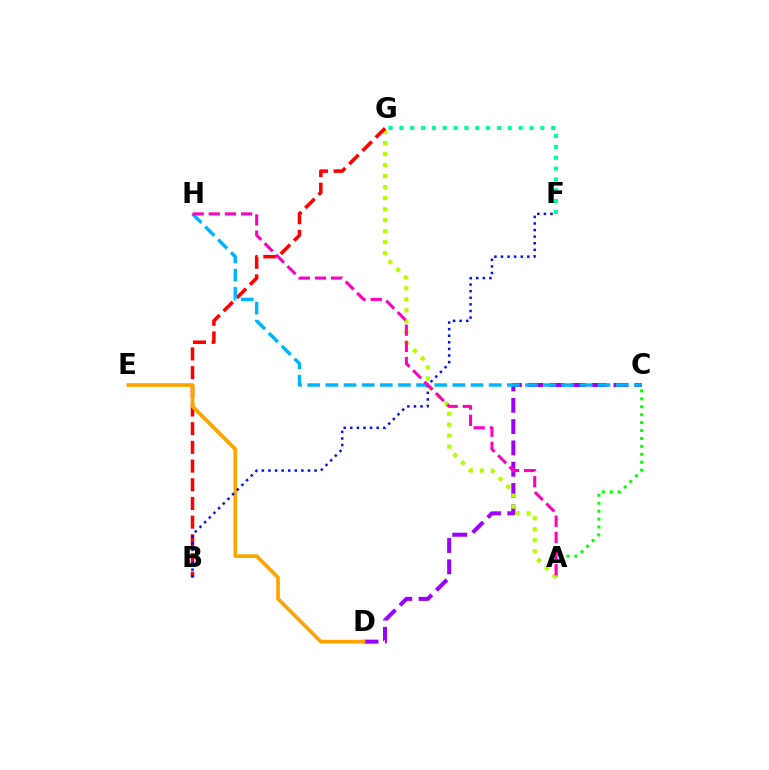{('A', 'C'): [{'color': '#08ff00', 'line_style': 'dotted', 'thickness': 2.15}], ('F', 'G'): [{'color': '#00ff9d', 'line_style': 'dotted', 'thickness': 2.95}], ('C', 'D'): [{'color': '#9b00ff', 'line_style': 'dashed', 'thickness': 2.9}], ('A', 'G'): [{'color': '#b3ff00', 'line_style': 'dotted', 'thickness': 2.99}], ('B', 'G'): [{'color': '#ff0000', 'line_style': 'dashed', 'thickness': 2.54}], ('C', 'H'): [{'color': '#00b5ff', 'line_style': 'dashed', 'thickness': 2.46}], ('D', 'E'): [{'color': '#ffa500', 'line_style': 'solid', 'thickness': 2.66}], ('B', 'F'): [{'color': '#0010ff', 'line_style': 'dotted', 'thickness': 1.79}], ('A', 'H'): [{'color': '#ff00bd', 'line_style': 'dashed', 'thickness': 2.19}]}